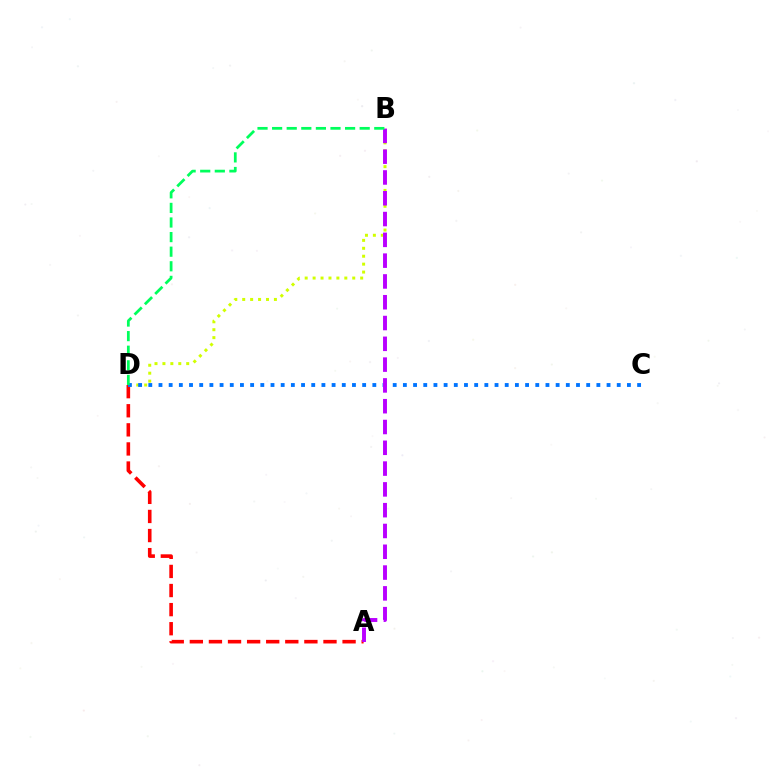{('A', 'D'): [{'color': '#ff0000', 'line_style': 'dashed', 'thickness': 2.59}], ('B', 'D'): [{'color': '#d1ff00', 'line_style': 'dotted', 'thickness': 2.15}, {'color': '#00ff5c', 'line_style': 'dashed', 'thickness': 1.98}], ('C', 'D'): [{'color': '#0074ff', 'line_style': 'dotted', 'thickness': 2.77}], ('A', 'B'): [{'color': '#b900ff', 'line_style': 'dashed', 'thickness': 2.82}]}